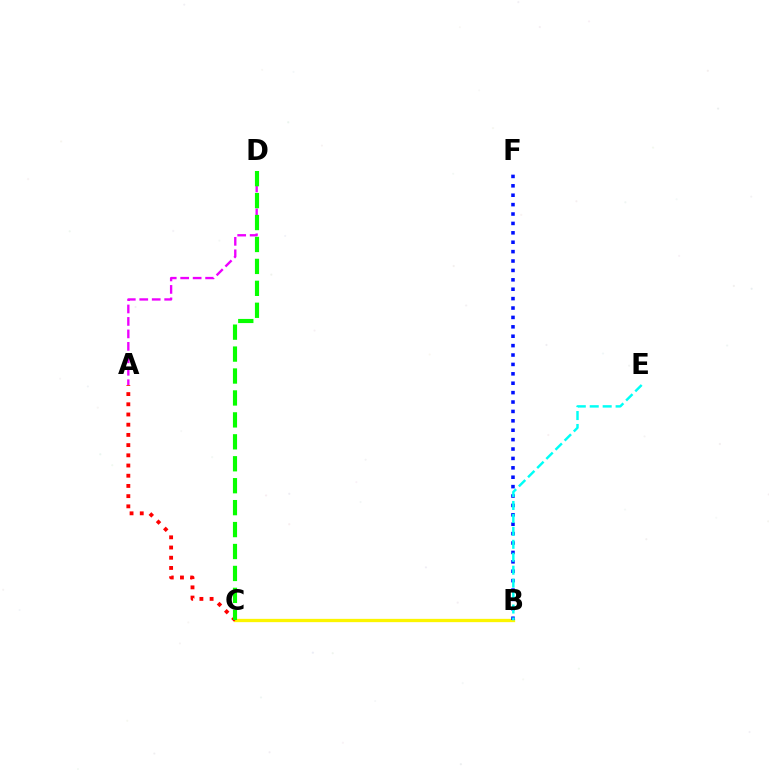{('B', 'C'): [{'color': '#fcf500', 'line_style': 'solid', 'thickness': 2.38}], ('A', 'D'): [{'color': '#ee00ff', 'line_style': 'dashed', 'thickness': 1.69}], ('B', 'F'): [{'color': '#0010ff', 'line_style': 'dotted', 'thickness': 2.55}], ('A', 'C'): [{'color': '#ff0000', 'line_style': 'dotted', 'thickness': 2.77}], ('B', 'E'): [{'color': '#00fff6', 'line_style': 'dashed', 'thickness': 1.76}], ('C', 'D'): [{'color': '#08ff00', 'line_style': 'dashed', 'thickness': 2.98}]}